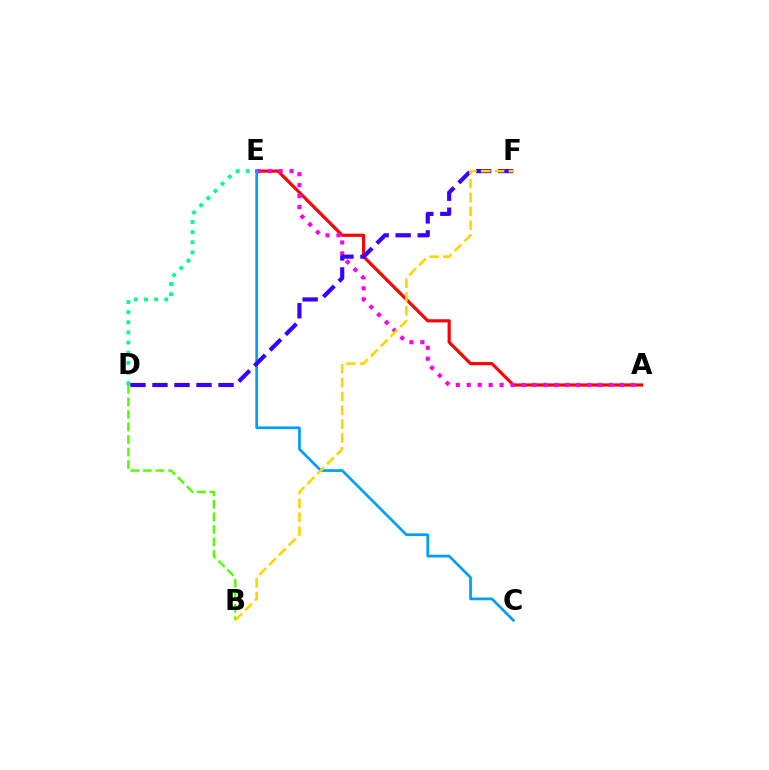{('B', 'D'): [{'color': '#4fff00', 'line_style': 'dashed', 'thickness': 1.7}], ('A', 'E'): [{'color': '#ff0000', 'line_style': 'solid', 'thickness': 2.28}, {'color': '#ff00ed', 'line_style': 'dotted', 'thickness': 2.97}], ('D', 'E'): [{'color': '#00ff86', 'line_style': 'dotted', 'thickness': 2.75}], ('C', 'E'): [{'color': '#009eff', 'line_style': 'solid', 'thickness': 1.95}], ('D', 'F'): [{'color': '#3700ff', 'line_style': 'dashed', 'thickness': 2.99}], ('B', 'F'): [{'color': '#ffd500', 'line_style': 'dashed', 'thickness': 1.88}]}